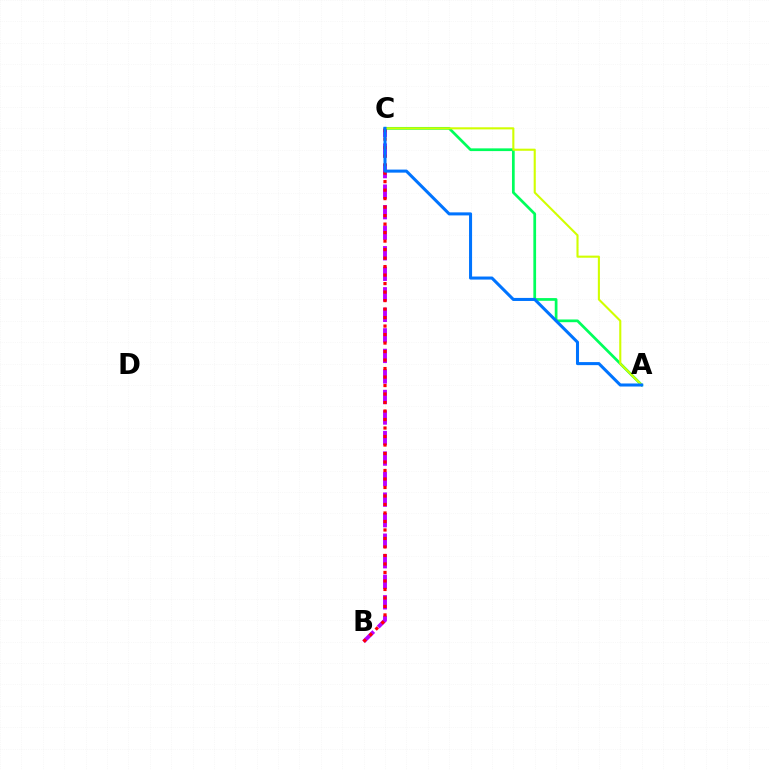{('B', 'C'): [{'color': '#b900ff', 'line_style': 'dashed', 'thickness': 2.79}, {'color': '#ff0000', 'line_style': 'dotted', 'thickness': 2.31}], ('A', 'C'): [{'color': '#00ff5c', 'line_style': 'solid', 'thickness': 1.96}, {'color': '#d1ff00', 'line_style': 'solid', 'thickness': 1.51}, {'color': '#0074ff', 'line_style': 'solid', 'thickness': 2.19}]}